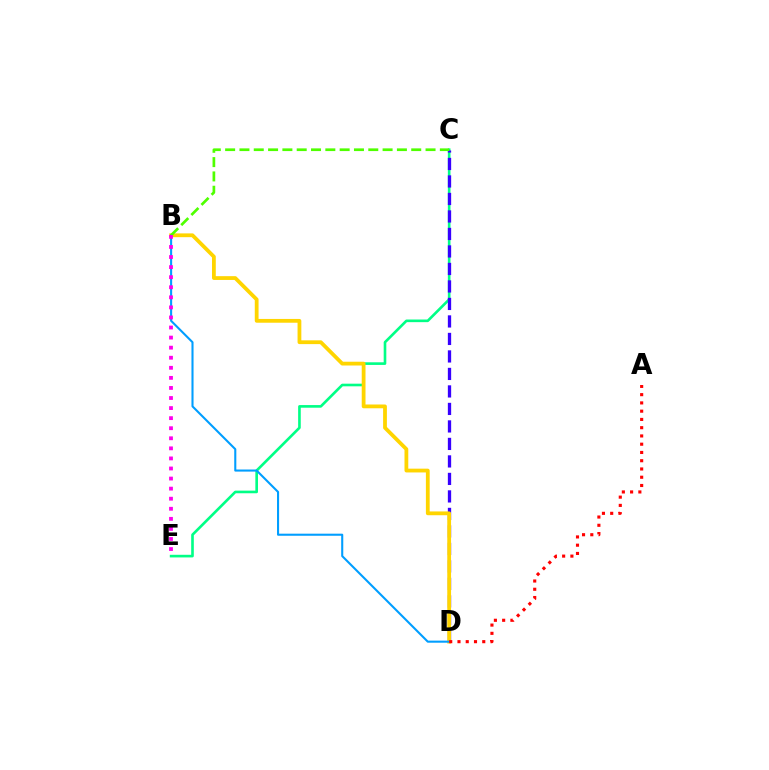{('C', 'E'): [{'color': '#00ff86', 'line_style': 'solid', 'thickness': 1.9}], ('C', 'D'): [{'color': '#3700ff', 'line_style': 'dashed', 'thickness': 2.38}], ('B', 'D'): [{'color': '#ffd500', 'line_style': 'solid', 'thickness': 2.73}, {'color': '#009eff', 'line_style': 'solid', 'thickness': 1.5}], ('A', 'D'): [{'color': '#ff0000', 'line_style': 'dotted', 'thickness': 2.24}], ('B', 'C'): [{'color': '#4fff00', 'line_style': 'dashed', 'thickness': 1.94}], ('B', 'E'): [{'color': '#ff00ed', 'line_style': 'dotted', 'thickness': 2.74}]}